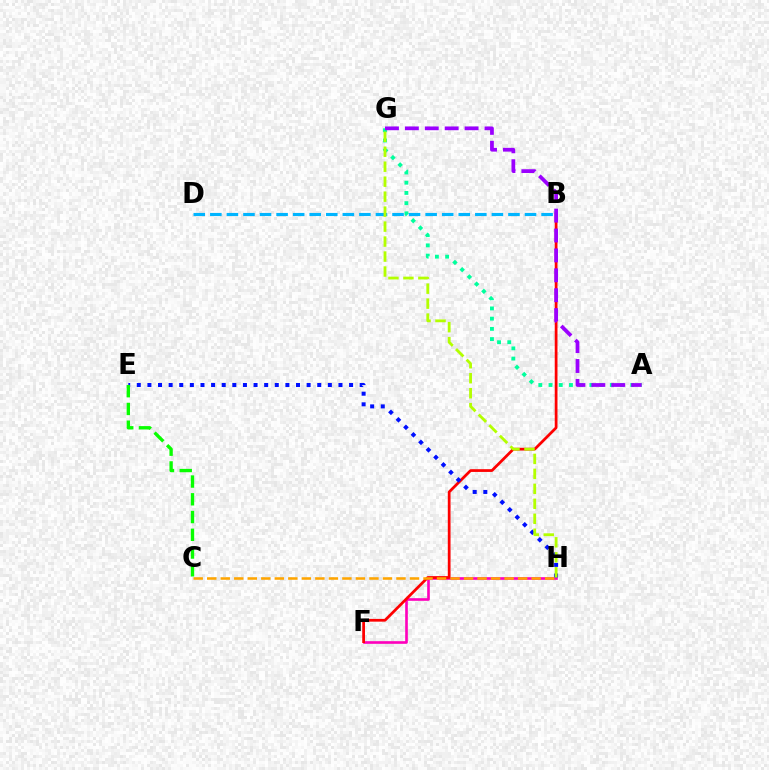{('F', 'H'): [{'color': '#ff00bd', 'line_style': 'solid', 'thickness': 1.89}], ('B', 'F'): [{'color': '#ff0000', 'line_style': 'solid', 'thickness': 1.98}], ('E', 'H'): [{'color': '#0010ff', 'line_style': 'dotted', 'thickness': 2.88}], ('B', 'D'): [{'color': '#00b5ff', 'line_style': 'dashed', 'thickness': 2.25}], ('A', 'G'): [{'color': '#00ff9d', 'line_style': 'dotted', 'thickness': 2.78}, {'color': '#9b00ff', 'line_style': 'dashed', 'thickness': 2.7}], ('C', 'H'): [{'color': '#ffa500', 'line_style': 'dashed', 'thickness': 1.84}], ('G', 'H'): [{'color': '#b3ff00', 'line_style': 'dashed', 'thickness': 2.03}], ('C', 'E'): [{'color': '#08ff00', 'line_style': 'dashed', 'thickness': 2.41}]}